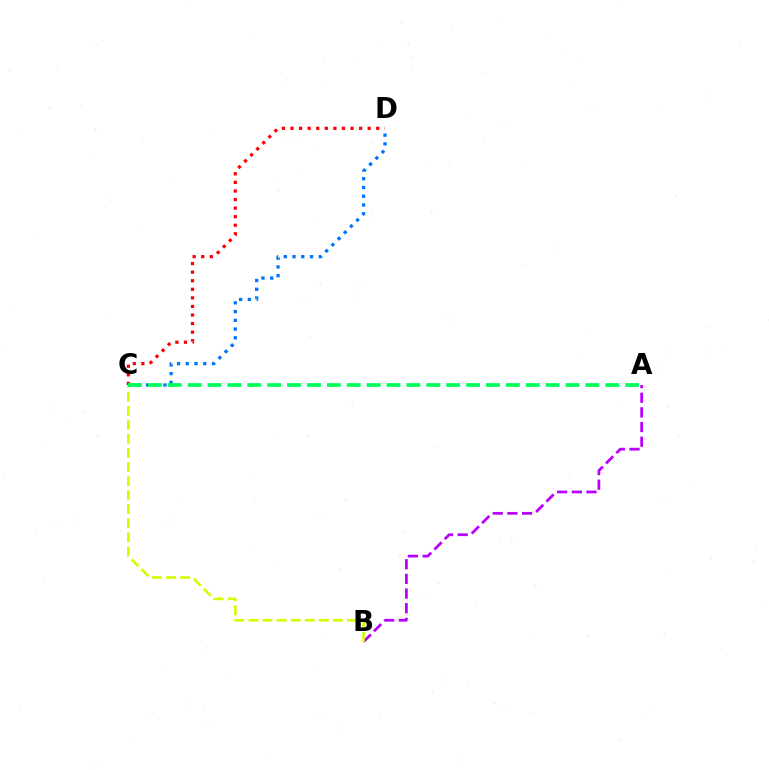{('C', 'D'): [{'color': '#ff0000', 'line_style': 'dotted', 'thickness': 2.33}, {'color': '#0074ff', 'line_style': 'dotted', 'thickness': 2.38}], ('A', 'B'): [{'color': '#b900ff', 'line_style': 'dashed', 'thickness': 1.99}], ('B', 'C'): [{'color': '#d1ff00', 'line_style': 'dashed', 'thickness': 1.91}], ('A', 'C'): [{'color': '#00ff5c', 'line_style': 'dashed', 'thickness': 2.7}]}